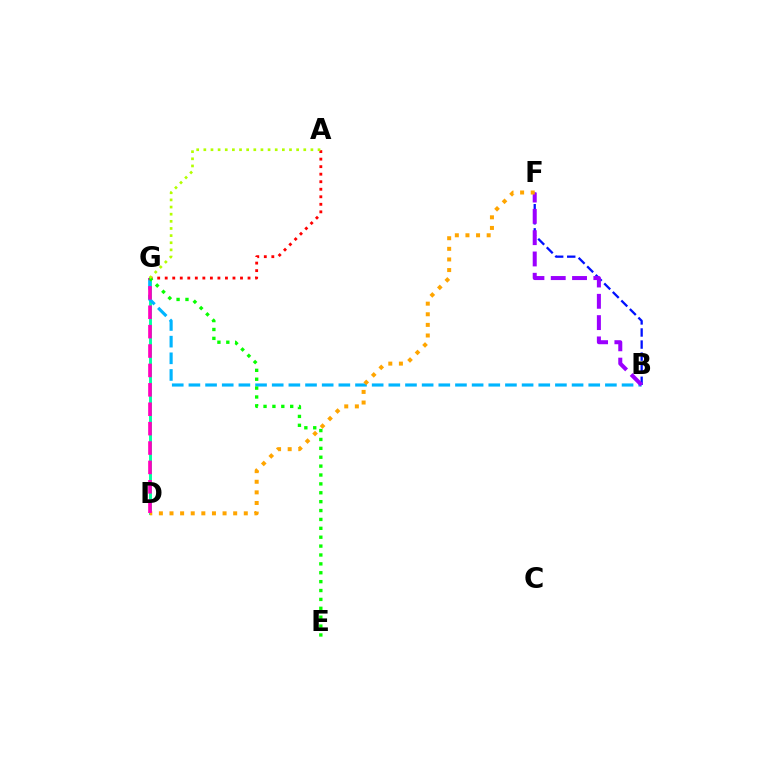{('B', 'F'): [{'color': '#0010ff', 'line_style': 'dashed', 'thickness': 1.64}, {'color': '#9b00ff', 'line_style': 'dashed', 'thickness': 2.89}], ('D', 'G'): [{'color': '#00ff9d', 'line_style': 'solid', 'thickness': 2.1}, {'color': '#ff00bd', 'line_style': 'dashed', 'thickness': 2.64}], ('B', 'G'): [{'color': '#00b5ff', 'line_style': 'dashed', 'thickness': 2.26}], ('A', 'G'): [{'color': '#ff0000', 'line_style': 'dotted', 'thickness': 2.05}, {'color': '#b3ff00', 'line_style': 'dotted', 'thickness': 1.94}], ('D', 'F'): [{'color': '#ffa500', 'line_style': 'dotted', 'thickness': 2.88}], ('E', 'G'): [{'color': '#08ff00', 'line_style': 'dotted', 'thickness': 2.41}]}